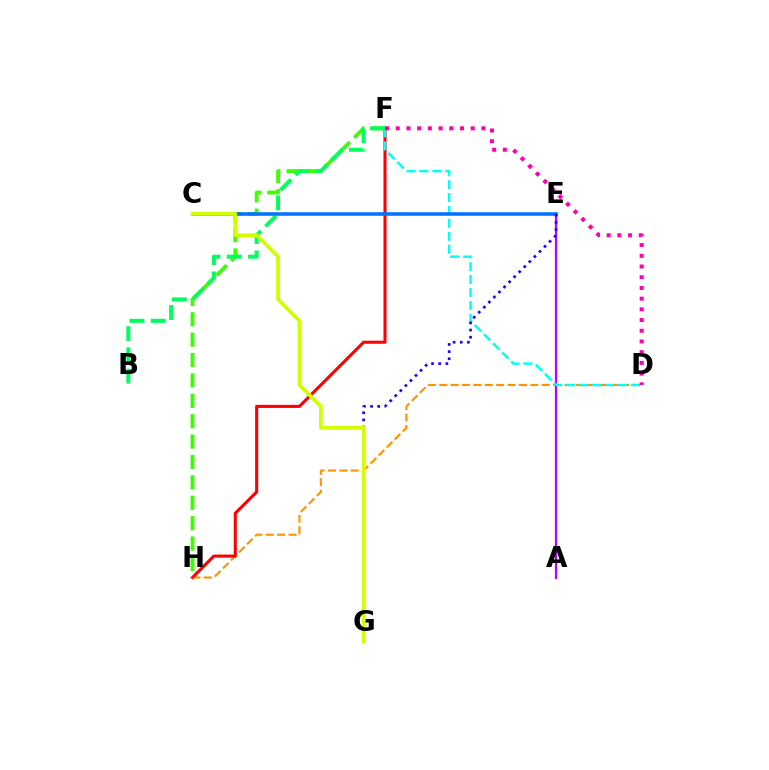{('D', 'H'): [{'color': '#ff9400', 'line_style': 'dashed', 'thickness': 1.55}], ('A', 'E'): [{'color': '#b900ff', 'line_style': 'solid', 'thickness': 1.6}], ('F', 'H'): [{'color': '#ff0000', 'line_style': 'solid', 'thickness': 2.22}, {'color': '#3dff00', 'line_style': 'dashed', 'thickness': 2.77}], ('D', 'F'): [{'color': '#00fff6', 'line_style': 'dashed', 'thickness': 1.76}, {'color': '#ff00ac', 'line_style': 'dotted', 'thickness': 2.91}], ('B', 'F'): [{'color': '#00ff5c', 'line_style': 'dashed', 'thickness': 2.89}], ('C', 'E'): [{'color': '#0074ff', 'line_style': 'solid', 'thickness': 2.57}], ('E', 'G'): [{'color': '#2500ff', 'line_style': 'dotted', 'thickness': 1.94}], ('C', 'G'): [{'color': '#d1ff00', 'line_style': 'solid', 'thickness': 2.69}]}